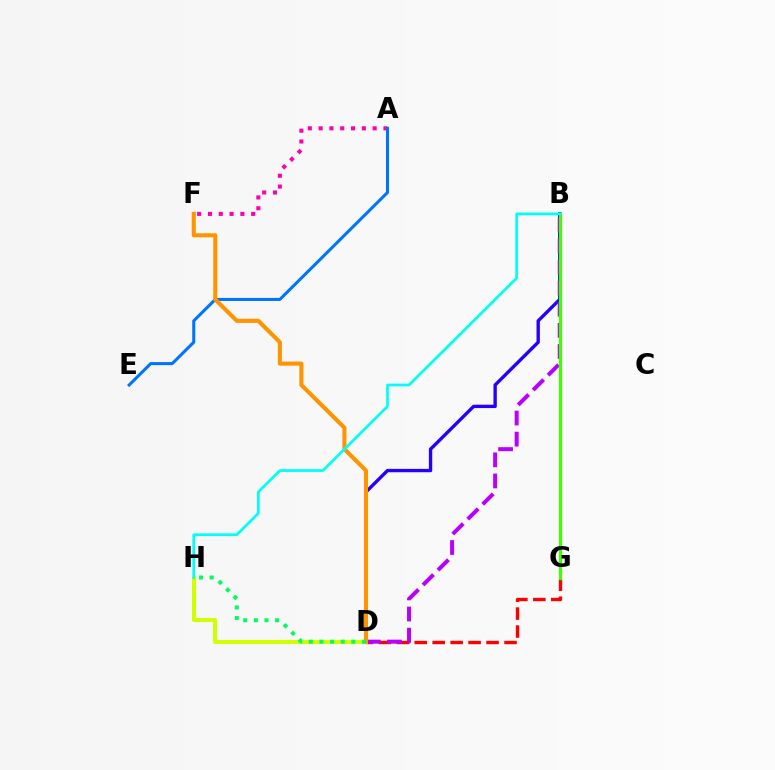{('A', 'F'): [{'color': '#ff00ac', 'line_style': 'dotted', 'thickness': 2.94}], ('D', 'G'): [{'color': '#ff0000', 'line_style': 'dashed', 'thickness': 2.44}], ('B', 'D'): [{'color': '#2500ff', 'line_style': 'solid', 'thickness': 2.42}, {'color': '#b900ff', 'line_style': 'dashed', 'thickness': 2.87}], ('D', 'H'): [{'color': '#d1ff00', 'line_style': 'solid', 'thickness': 2.92}, {'color': '#00ff5c', 'line_style': 'dotted', 'thickness': 2.89}], ('B', 'G'): [{'color': '#3dff00', 'line_style': 'solid', 'thickness': 2.3}], ('A', 'E'): [{'color': '#0074ff', 'line_style': 'solid', 'thickness': 2.2}], ('D', 'F'): [{'color': '#ff9400', 'line_style': 'solid', 'thickness': 2.94}], ('B', 'H'): [{'color': '#00fff6', 'line_style': 'solid', 'thickness': 1.96}]}